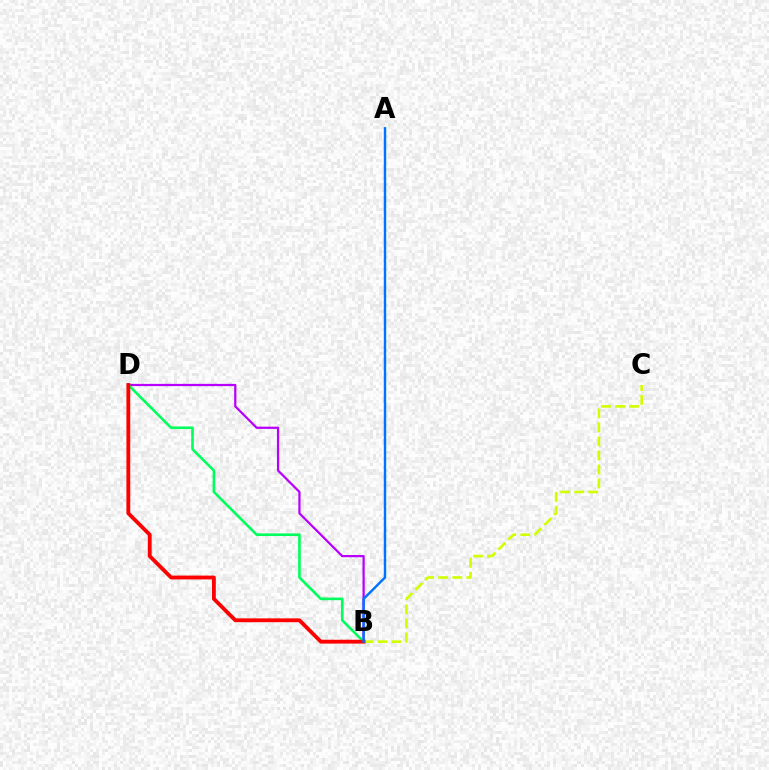{('B', 'D'): [{'color': '#b900ff', 'line_style': 'solid', 'thickness': 1.61}, {'color': '#00ff5c', 'line_style': 'solid', 'thickness': 1.88}, {'color': '#ff0000', 'line_style': 'solid', 'thickness': 2.76}], ('B', 'C'): [{'color': '#d1ff00', 'line_style': 'dashed', 'thickness': 1.91}], ('A', 'B'): [{'color': '#0074ff', 'line_style': 'solid', 'thickness': 1.76}]}